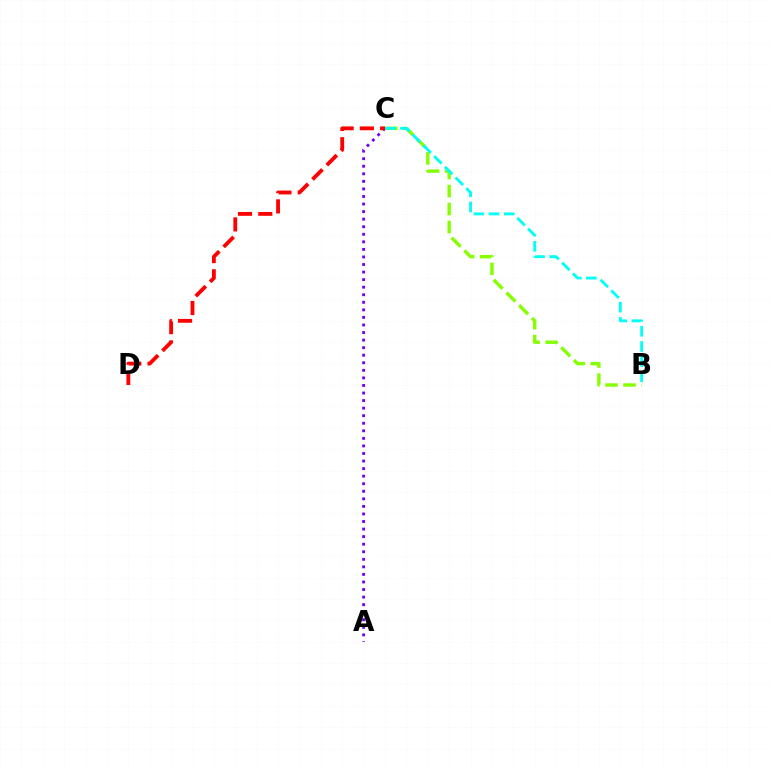{('A', 'C'): [{'color': '#7200ff', 'line_style': 'dotted', 'thickness': 2.05}], ('C', 'D'): [{'color': '#ff0000', 'line_style': 'dashed', 'thickness': 2.75}], ('B', 'C'): [{'color': '#84ff00', 'line_style': 'dashed', 'thickness': 2.45}, {'color': '#00fff6', 'line_style': 'dashed', 'thickness': 2.06}]}